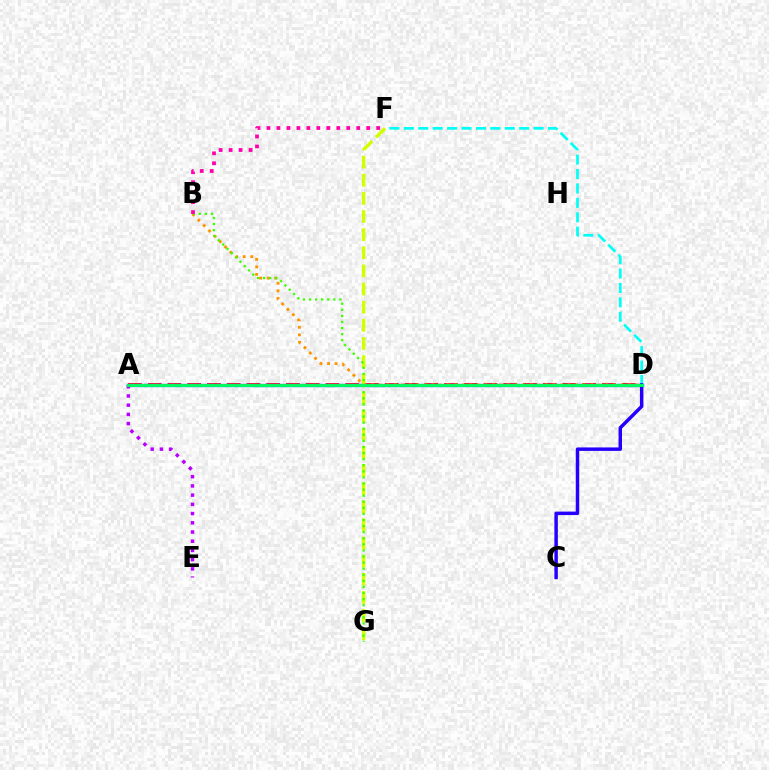{('A', 'D'): [{'color': '#ff0000', 'line_style': 'dashed', 'thickness': 2.68}, {'color': '#0074ff', 'line_style': 'solid', 'thickness': 2.43}, {'color': '#00ff5c', 'line_style': 'solid', 'thickness': 2.08}], ('F', 'G'): [{'color': '#d1ff00', 'line_style': 'dashed', 'thickness': 2.46}], ('D', 'F'): [{'color': '#00fff6', 'line_style': 'dashed', 'thickness': 1.96}], ('B', 'D'): [{'color': '#ff9400', 'line_style': 'dotted', 'thickness': 2.05}], ('B', 'G'): [{'color': '#3dff00', 'line_style': 'dotted', 'thickness': 1.65}], ('C', 'D'): [{'color': '#2500ff', 'line_style': 'solid', 'thickness': 2.5}], ('A', 'E'): [{'color': '#b900ff', 'line_style': 'dotted', 'thickness': 2.5}], ('B', 'F'): [{'color': '#ff00ac', 'line_style': 'dotted', 'thickness': 2.71}]}